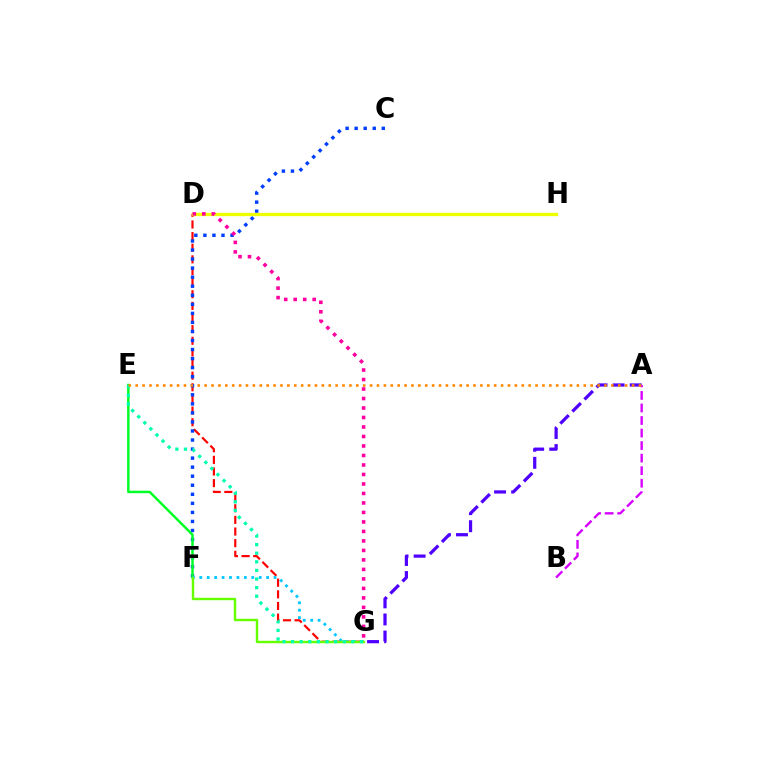{('D', 'G'): [{'color': '#ff0000', 'line_style': 'dashed', 'thickness': 1.58}, {'color': '#ff00a0', 'line_style': 'dotted', 'thickness': 2.58}], ('C', 'F'): [{'color': '#003fff', 'line_style': 'dotted', 'thickness': 2.46}], ('D', 'H'): [{'color': '#eeff00', 'line_style': 'solid', 'thickness': 2.38}], ('E', 'F'): [{'color': '#00ff27', 'line_style': 'solid', 'thickness': 1.79}], ('F', 'G'): [{'color': '#00c7ff', 'line_style': 'dotted', 'thickness': 2.02}, {'color': '#66ff00', 'line_style': 'solid', 'thickness': 1.75}], ('E', 'G'): [{'color': '#00ffaf', 'line_style': 'dotted', 'thickness': 2.34}], ('A', 'G'): [{'color': '#4f00ff', 'line_style': 'dashed', 'thickness': 2.32}], ('A', 'B'): [{'color': '#d600ff', 'line_style': 'dashed', 'thickness': 1.7}], ('A', 'E'): [{'color': '#ff8800', 'line_style': 'dotted', 'thickness': 1.87}]}